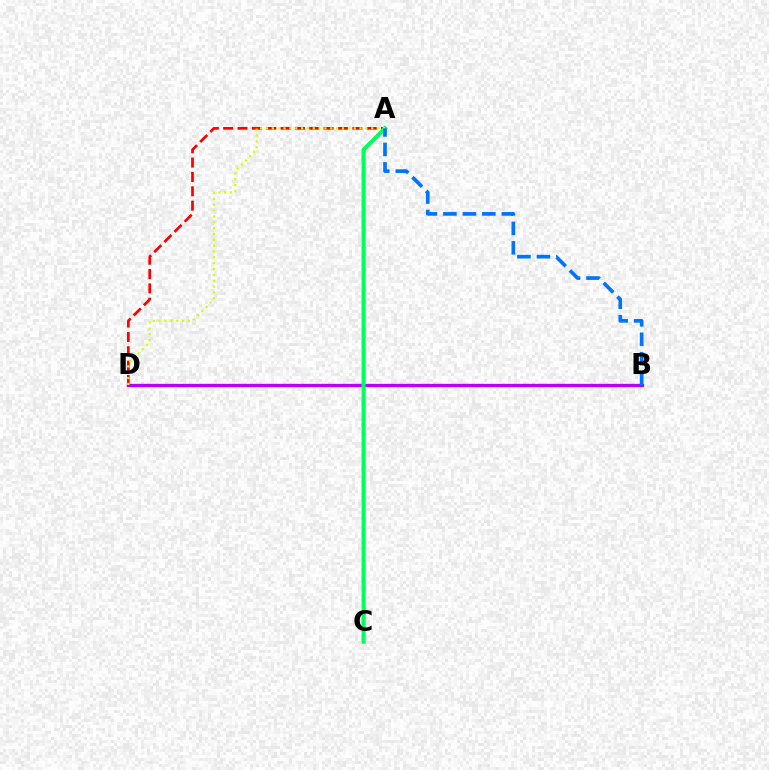{('A', 'D'): [{'color': '#ff0000', 'line_style': 'dashed', 'thickness': 1.95}, {'color': '#d1ff00', 'line_style': 'dotted', 'thickness': 1.59}], ('B', 'D'): [{'color': '#b900ff', 'line_style': 'solid', 'thickness': 2.39}], ('A', 'C'): [{'color': '#00ff5c', 'line_style': 'solid', 'thickness': 2.97}], ('A', 'B'): [{'color': '#0074ff', 'line_style': 'dashed', 'thickness': 2.65}]}